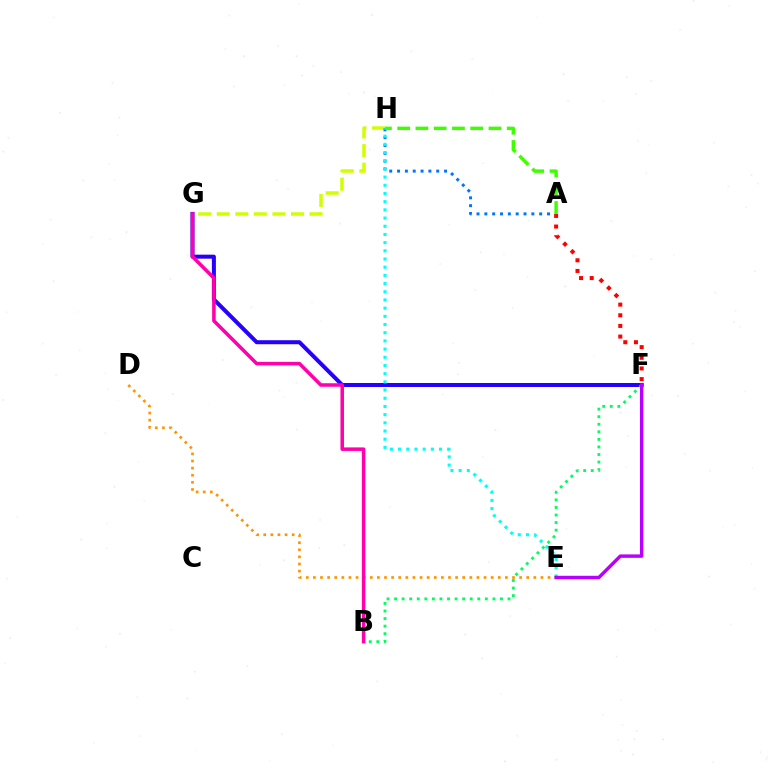{('F', 'G'): [{'color': '#2500ff', 'line_style': 'solid', 'thickness': 2.88}], ('D', 'E'): [{'color': '#ff9400', 'line_style': 'dotted', 'thickness': 1.93}], ('G', 'H'): [{'color': '#d1ff00', 'line_style': 'dashed', 'thickness': 2.52}], ('A', 'F'): [{'color': '#ff0000', 'line_style': 'dotted', 'thickness': 2.89}], ('B', 'F'): [{'color': '#00ff5c', 'line_style': 'dotted', 'thickness': 2.06}], ('A', 'H'): [{'color': '#0074ff', 'line_style': 'dotted', 'thickness': 2.13}, {'color': '#3dff00', 'line_style': 'dashed', 'thickness': 2.48}], ('B', 'G'): [{'color': '#ff00ac', 'line_style': 'solid', 'thickness': 2.54}], ('E', 'H'): [{'color': '#00fff6', 'line_style': 'dotted', 'thickness': 2.23}], ('E', 'F'): [{'color': '#b900ff', 'line_style': 'solid', 'thickness': 2.47}]}